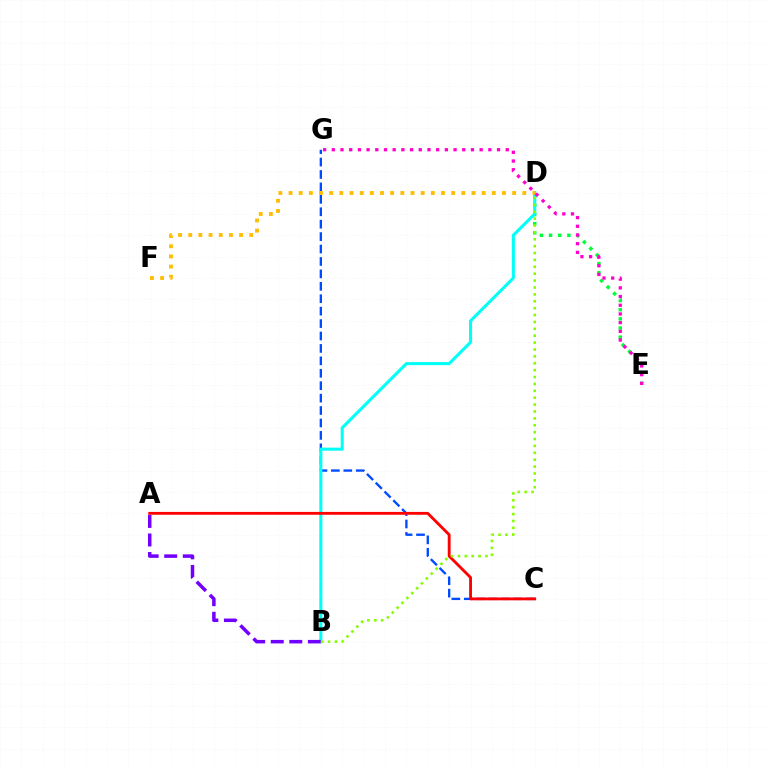{('C', 'G'): [{'color': '#004bff', 'line_style': 'dashed', 'thickness': 1.69}], ('D', 'E'): [{'color': '#00ff39', 'line_style': 'dotted', 'thickness': 2.49}], ('B', 'D'): [{'color': '#00fff6', 'line_style': 'solid', 'thickness': 2.2}, {'color': '#84ff00', 'line_style': 'dotted', 'thickness': 1.87}], ('A', 'B'): [{'color': '#7200ff', 'line_style': 'dashed', 'thickness': 2.52}], ('D', 'F'): [{'color': '#ffbd00', 'line_style': 'dotted', 'thickness': 2.76}], ('E', 'G'): [{'color': '#ff00cf', 'line_style': 'dotted', 'thickness': 2.36}], ('A', 'C'): [{'color': '#ff0000', 'line_style': 'solid', 'thickness': 2.05}]}